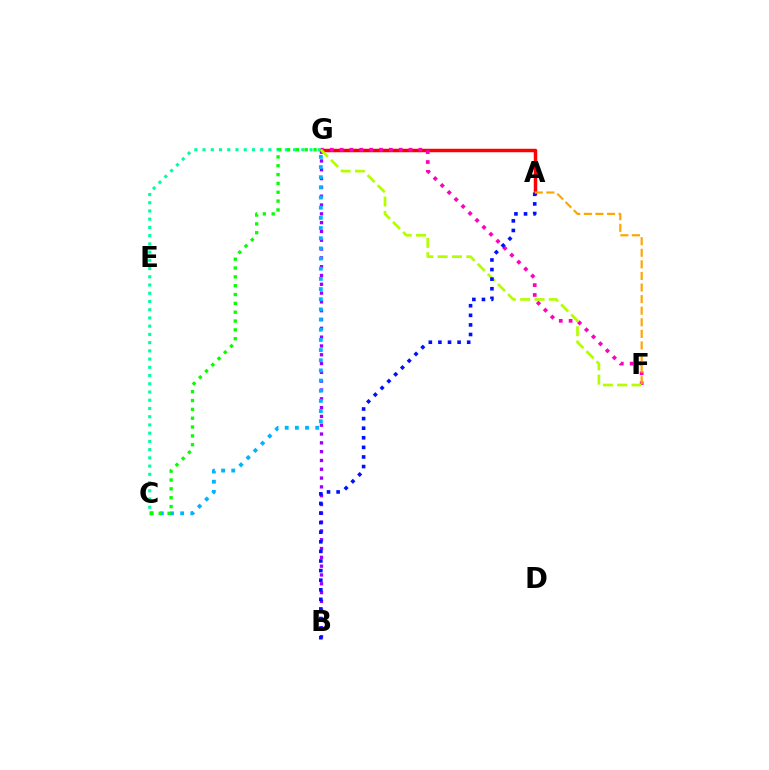{('A', 'G'): [{'color': '#ff0000', 'line_style': 'solid', 'thickness': 2.51}], ('C', 'G'): [{'color': '#00ff9d', 'line_style': 'dotted', 'thickness': 2.24}, {'color': '#00b5ff', 'line_style': 'dotted', 'thickness': 2.76}, {'color': '#08ff00', 'line_style': 'dotted', 'thickness': 2.4}], ('B', 'G'): [{'color': '#9b00ff', 'line_style': 'dotted', 'thickness': 2.39}], ('F', 'G'): [{'color': '#ff00bd', 'line_style': 'dotted', 'thickness': 2.68}, {'color': '#b3ff00', 'line_style': 'dashed', 'thickness': 1.95}], ('A', 'B'): [{'color': '#0010ff', 'line_style': 'dotted', 'thickness': 2.61}], ('A', 'F'): [{'color': '#ffa500', 'line_style': 'dashed', 'thickness': 1.57}]}